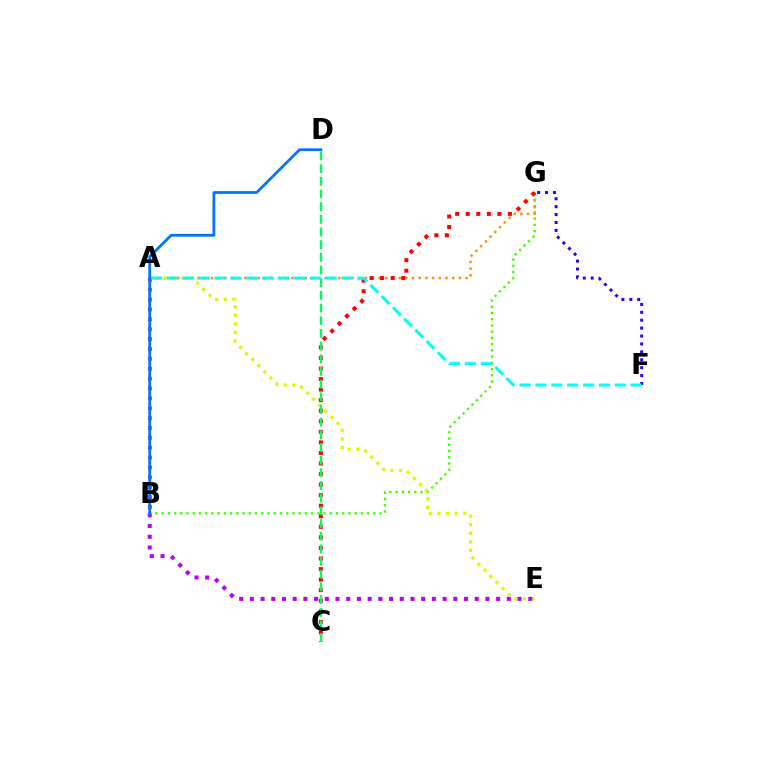{('B', 'G'): [{'color': '#3dff00', 'line_style': 'dotted', 'thickness': 1.69}], ('F', 'G'): [{'color': '#2500ff', 'line_style': 'dotted', 'thickness': 2.15}], ('A', 'B'): [{'color': '#ff00ac', 'line_style': 'dotted', 'thickness': 2.68}], ('A', 'G'): [{'color': '#ff9400', 'line_style': 'dotted', 'thickness': 1.82}], ('C', 'G'): [{'color': '#ff0000', 'line_style': 'dotted', 'thickness': 2.87}], ('A', 'E'): [{'color': '#d1ff00', 'line_style': 'dotted', 'thickness': 2.33}], ('C', 'D'): [{'color': '#00ff5c', 'line_style': 'dashed', 'thickness': 1.72}], ('A', 'F'): [{'color': '#00fff6', 'line_style': 'dashed', 'thickness': 2.16}], ('B', 'E'): [{'color': '#b900ff', 'line_style': 'dotted', 'thickness': 2.91}], ('B', 'D'): [{'color': '#0074ff', 'line_style': 'solid', 'thickness': 1.98}]}